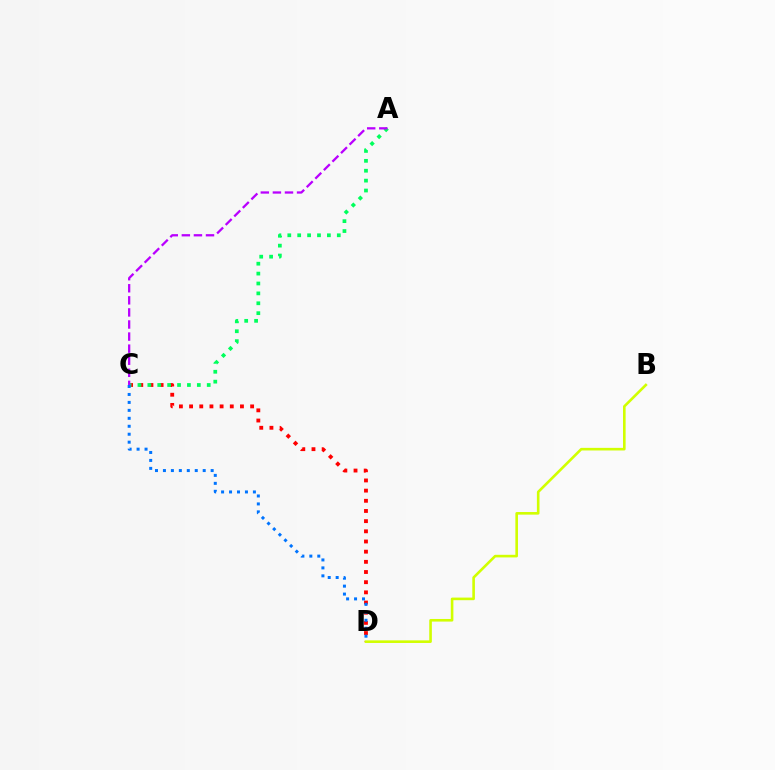{('C', 'D'): [{'color': '#ff0000', 'line_style': 'dotted', 'thickness': 2.76}, {'color': '#0074ff', 'line_style': 'dotted', 'thickness': 2.16}], ('A', 'C'): [{'color': '#00ff5c', 'line_style': 'dotted', 'thickness': 2.69}, {'color': '#b900ff', 'line_style': 'dashed', 'thickness': 1.64}], ('B', 'D'): [{'color': '#d1ff00', 'line_style': 'solid', 'thickness': 1.88}]}